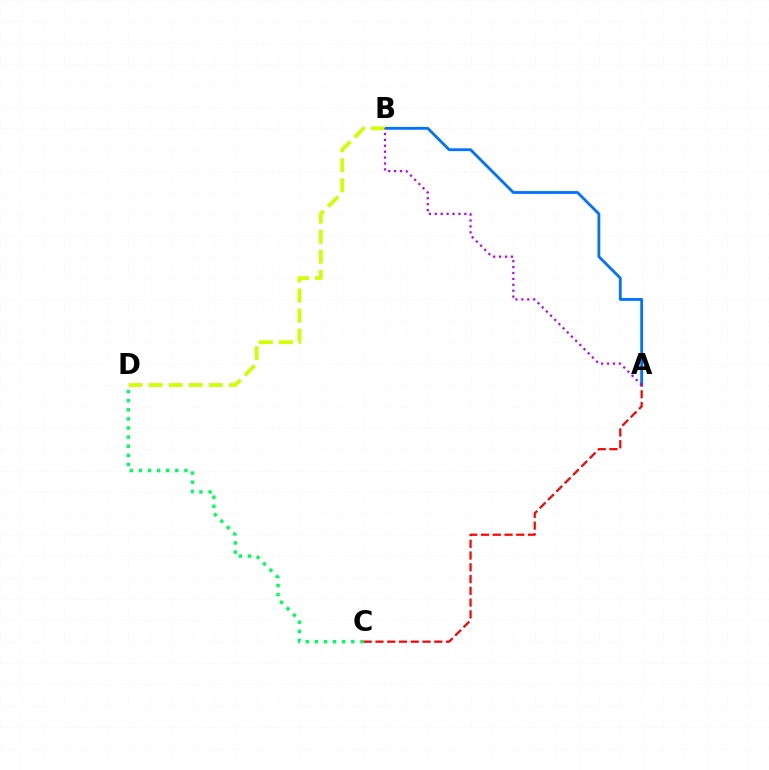{('A', 'B'): [{'color': '#0074ff', 'line_style': 'solid', 'thickness': 2.03}, {'color': '#b900ff', 'line_style': 'dotted', 'thickness': 1.61}], ('B', 'D'): [{'color': '#d1ff00', 'line_style': 'dashed', 'thickness': 2.73}], ('C', 'D'): [{'color': '#00ff5c', 'line_style': 'dotted', 'thickness': 2.47}], ('A', 'C'): [{'color': '#ff0000', 'line_style': 'dashed', 'thickness': 1.6}]}